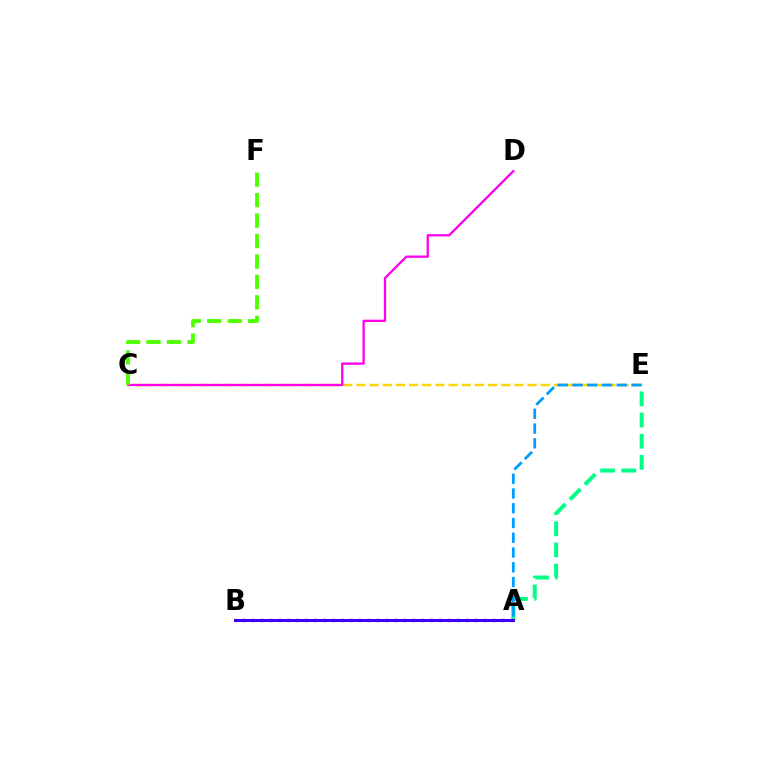{('A', 'E'): [{'color': '#00ff86', 'line_style': 'dashed', 'thickness': 2.87}, {'color': '#009eff', 'line_style': 'dashed', 'thickness': 2.0}], ('A', 'B'): [{'color': '#ff0000', 'line_style': 'dotted', 'thickness': 2.42}, {'color': '#3700ff', 'line_style': 'solid', 'thickness': 2.13}], ('C', 'E'): [{'color': '#ffd500', 'line_style': 'dashed', 'thickness': 1.79}], ('C', 'D'): [{'color': '#ff00ed', 'line_style': 'solid', 'thickness': 1.66}], ('C', 'F'): [{'color': '#4fff00', 'line_style': 'dashed', 'thickness': 2.78}]}